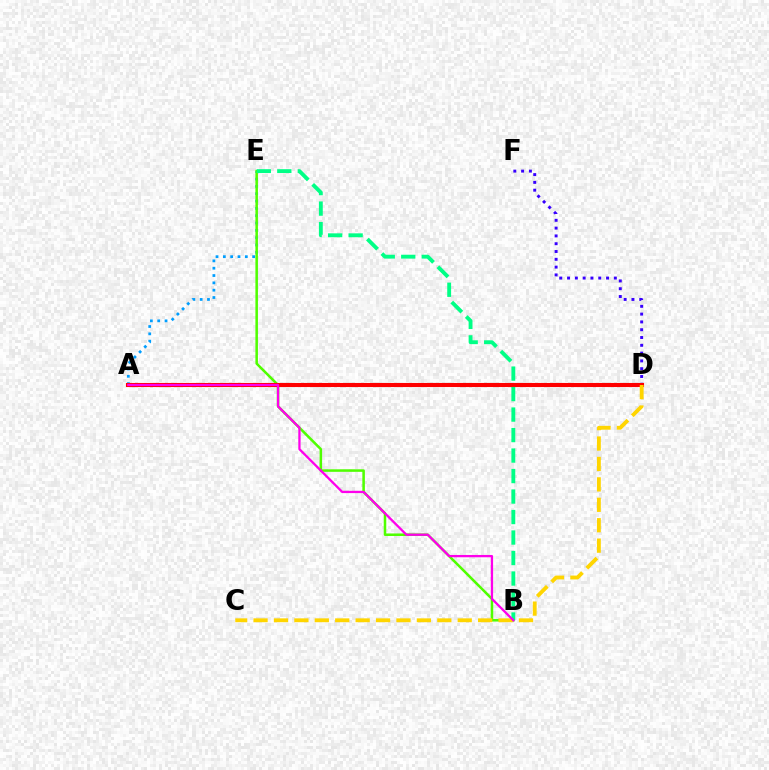{('A', 'E'): [{'color': '#009eff', 'line_style': 'dotted', 'thickness': 1.99}], ('B', 'E'): [{'color': '#4fff00', 'line_style': 'solid', 'thickness': 1.82}, {'color': '#00ff86', 'line_style': 'dashed', 'thickness': 2.78}], ('D', 'F'): [{'color': '#3700ff', 'line_style': 'dotted', 'thickness': 2.12}], ('A', 'D'): [{'color': '#ff0000', 'line_style': 'solid', 'thickness': 2.94}], ('C', 'D'): [{'color': '#ffd500', 'line_style': 'dashed', 'thickness': 2.77}], ('A', 'B'): [{'color': '#ff00ed', 'line_style': 'solid', 'thickness': 1.65}]}